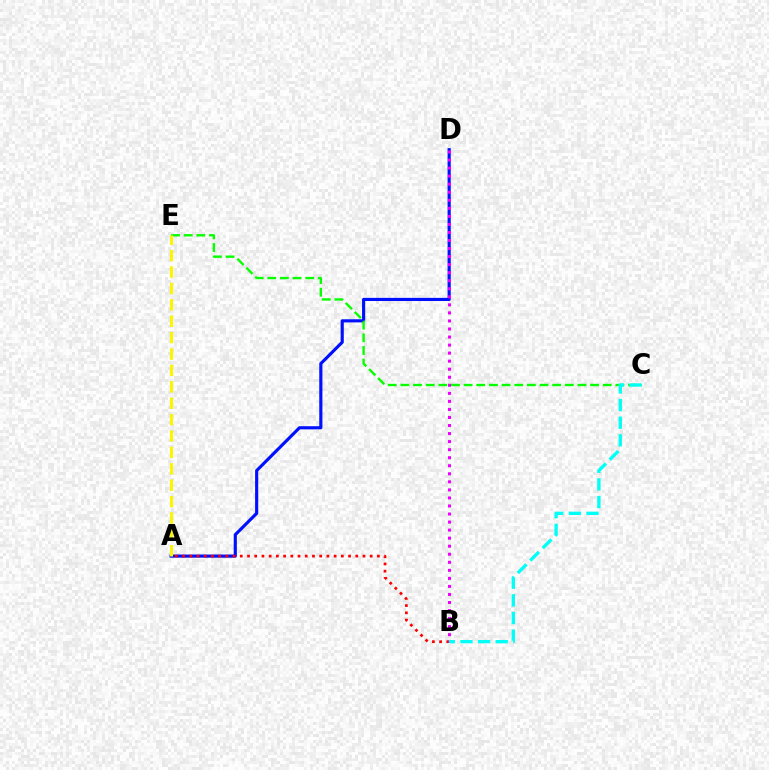{('A', 'D'): [{'color': '#0010ff', 'line_style': 'solid', 'thickness': 2.26}], ('C', 'E'): [{'color': '#08ff00', 'line_style': 'dashed', 'thickness': 1.72}], ('A', 'B'): [{'color': '#ff0000', 'line_style': 'dotted', 'thickness': 1.96}], ('B', 'D'): [{'color': '#ee00ff', 'line_style': 'dotted', 'thickness': 2.19}], ('A', 'E'): [{'color': '#fcf500', 'line_style': 'dashed', 'thickness': 2.23}], ('B', 'C'): [{'color': '#00fff6', 'line_style': 'dashed', 'thickness': 2.4}]}